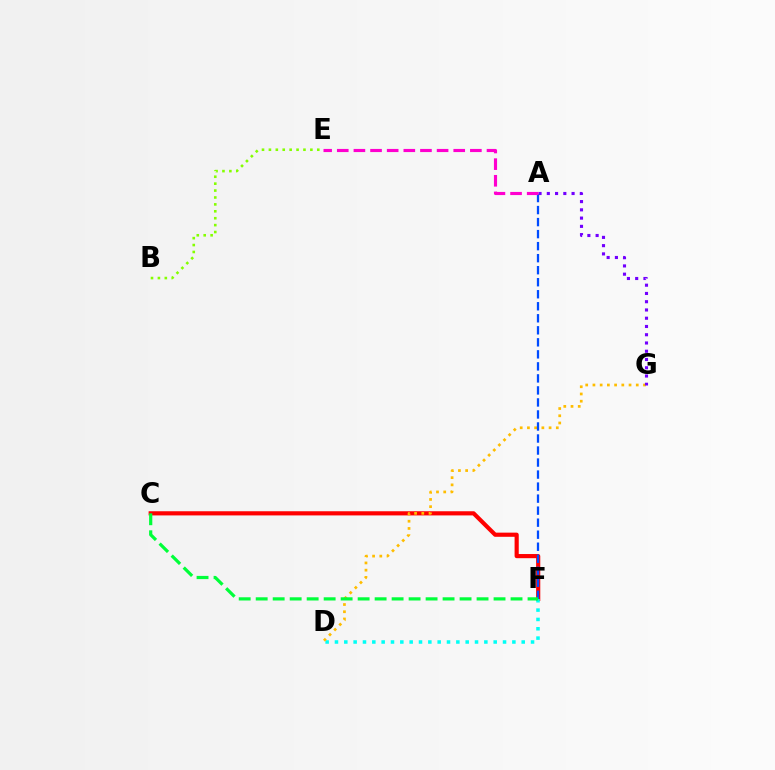{('C', 'F'): [{'color': '#ff0000', 'line_style': 'solid', 'thickness': 3.0}, {'color': '#00ff39', 'line_style': 'dashed', 'thickness': 2.31}], ('D', 'F'): [{'color': '#00fff6', 'line_style': 'dotted', 'thickness': 2.54}], ('D', 'G'): [{'color': '#ffbd00', 'line_style': 'dotted', 'thickness': 1.96}], ('A', 'G'): [{'color': '#7200ff', 'line_style': 'dotted', 'thickness': 2.24}], ('A', 'F'): [{'color': '#004bff', 'line_style': 'dashed', 'thickness': 1.63}], ('A', 'E'): [{'color': '#ff00cf', 'line_style': 'dashed', 'thickness': 2.26}], ('B', 'E'): [{'color': '#84ff00', 'line_style': 'dotted', 'thickness': 1.88}]}